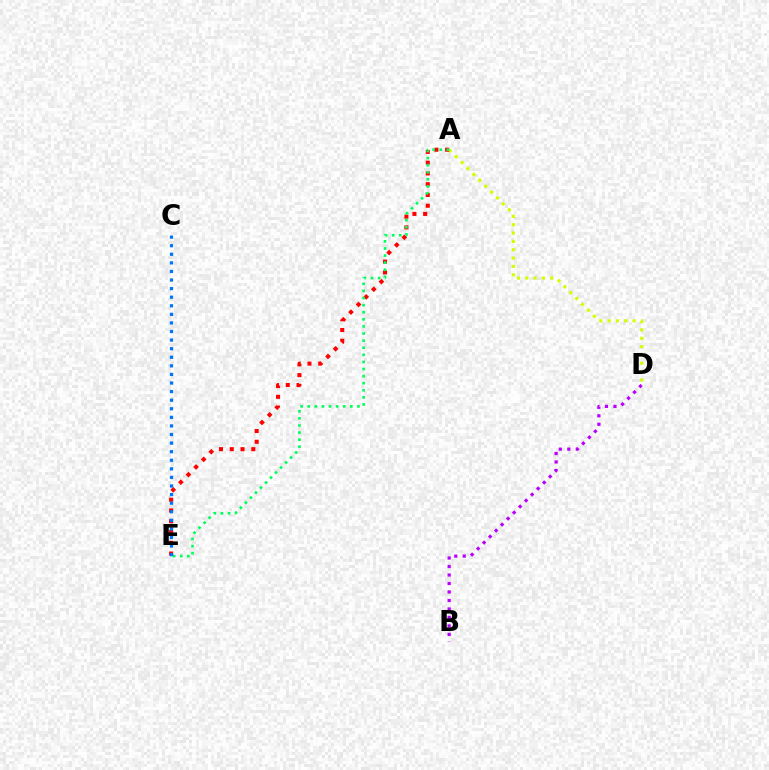{('A', 'D'): [{'color': '#d1ff00', 'line_style': 'dotted', 'thickness': 2.27}], ('A', 'E'): [{'color': '#ff0000', 'line_style': 'dotted', 'thickness': 2.93}, {'color': '#00ff5c', 'line_style': 'dotted', 'thickness': 1.93}], ('B', 'D'): [{'color': '#b900ff', 'line_style': 'dotted', 'thickness': 2.31}], ('C', 'E'): [{'color': '#0074ff', 'line_style': 'dotted', 'thickness': 2.33}]}